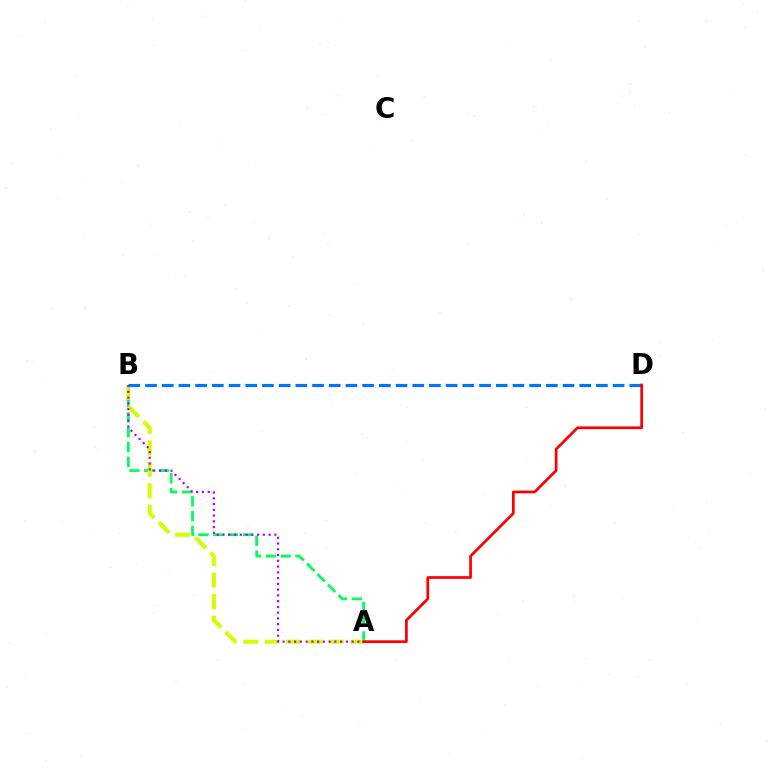{('A', 'B'): [{'color': '#00ff5c', 'line_style': 'dashed', 'thickness': 2.01}, {'color': '#d1ff00', 'line_style': 'dashed', 'thickness': 2.91}, {'color': '#b900ff', 'line_style': 'dotted', 'thickness': 1.56}], ('B', 'D'): [{'color': '#0074ff', 'line_style': 'dashed', 'thickness': 2.27}], ('A', 'D'): [{'color': '#ff0000', 'line_style': 'solid', 'thickness': 1.96}]}